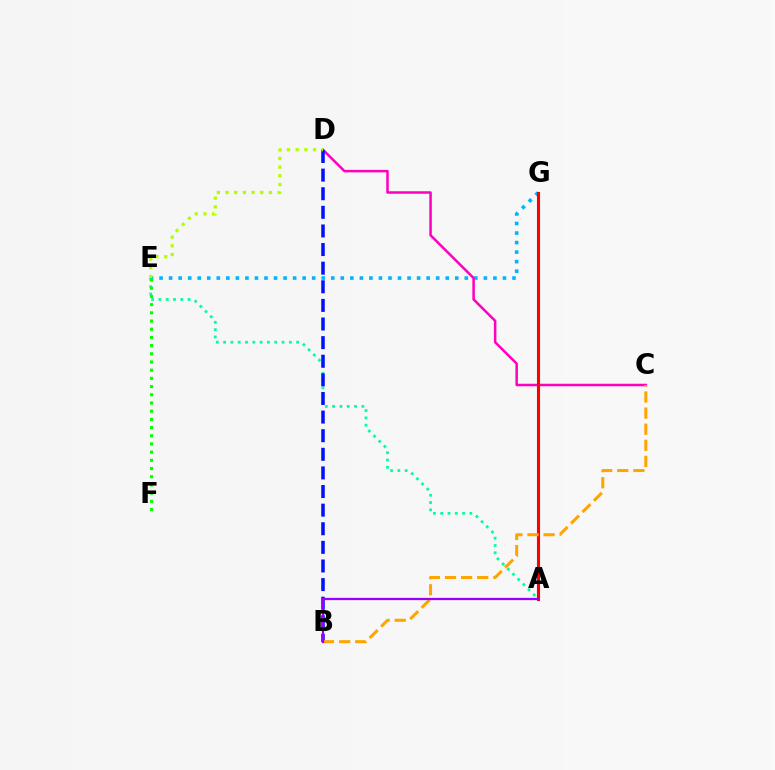{('A', 'E'): [{'color': '#00ff9d', 'line_style': 'dotted', 'thickness': 1.98}], ('E', 'G'): [{'color': '#00b5ff', 'line_style': 'dotted', 'thickness': 2.59}], ('E', 'F'): [{'color': '#08ff00', 'line_style': 'dotted', 'thickness': 2.23}], ('C', 'D'): [{'color': '#ff00bd', 'line_style': 'solid', 'thickness': 1.81}], ('A', 'G'): [{'color': '#ff0000', 'line_style': 'solid', 'thickness': 2.23}], ('B', 'D'): [{'color': '#0010ff', 'line_style': 'dashed', 'thickness': 2.53}], ('D', 'E'): [{'color': '#b3ff00', 'line_style': 'dotted', 'thickness': 2.36}], ('B', 'C'): [{'color': '#ffa500', 'line_style': 'dashed', 'thickness': 2.19}], ('A', 'B'): [{'color': '#9b00ff', 'line_style': 'solid', 'thickness': 1.63}]}